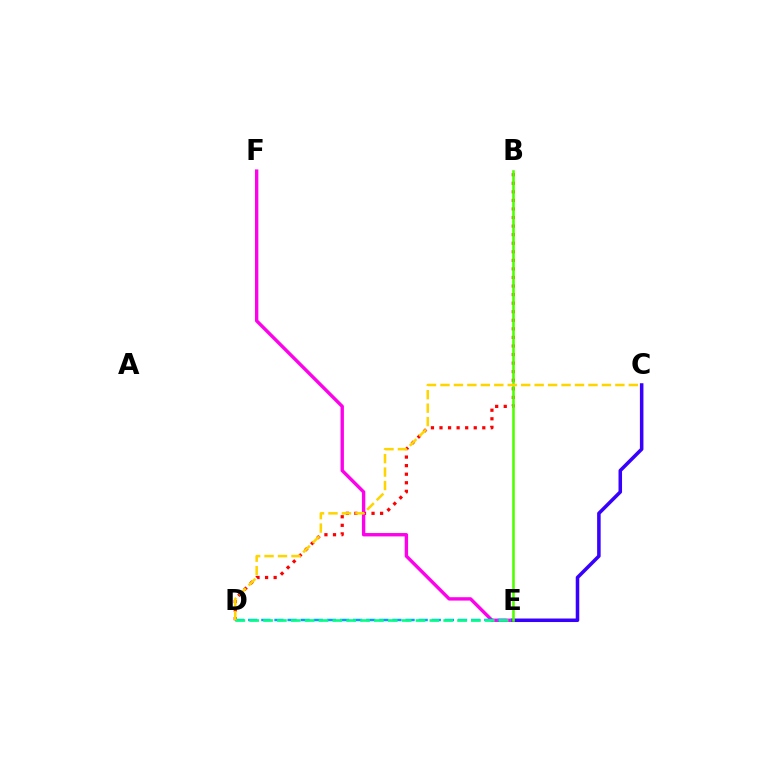{('B', 'D'): [{'color': '#ff0000', 'line_style': 'dotted', 'thickness': 2.33}], ('E', 'F'): [{'color': '#ff00ed', 'line_style': 'solid', 'thickness': 2.43}], ('D', 'E'): [{'color': '#009eff', 'line_style': 'dashed', 'thickness': 1.78}, {'color': '#00ff86', 'line_style': 'dashed', 'thickness': 1.88}], ('C', 'E'): [{'color': '#3700ff', 'line_style': 'solid', 'thickness': 2.54}], ('B', 'E'): [{'color': '#4fff00', 'line_style': 'solid', 'thickness': 1.86}], ('C', 'D'): [{'color': '#ffd500', 'line_style': 'dashed', 'thickness': 1.83}]}